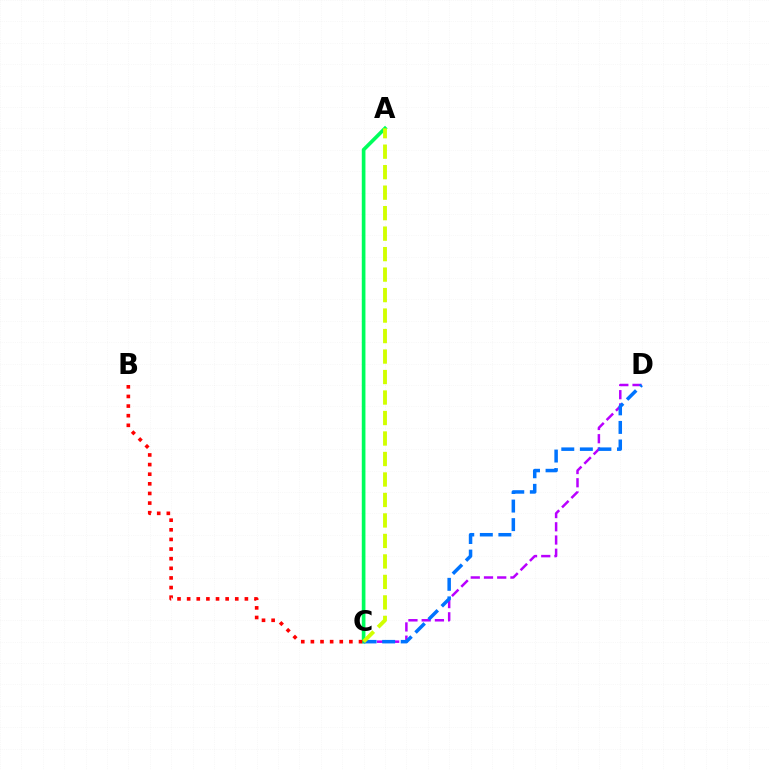{('C', 'D'): [{'color': '#b900ff', 'line_style': 'dashed', 'thickness': 1.8}, {'color': '#0074ff', 'line_style': 'dashed', 'thickness': 2.52}], ('A', 'C'): [{'color': '#00ff5c', 'line_style': 'solid', 'thickness': 2.64}, {'color': '#d1ff00', 'line_style': 'dashed', 'thickness': 2.78}], ('B', 'C'): [{'color': '#ff0000', 'line_style': 'dotted', 'thickness': 2.61}]}